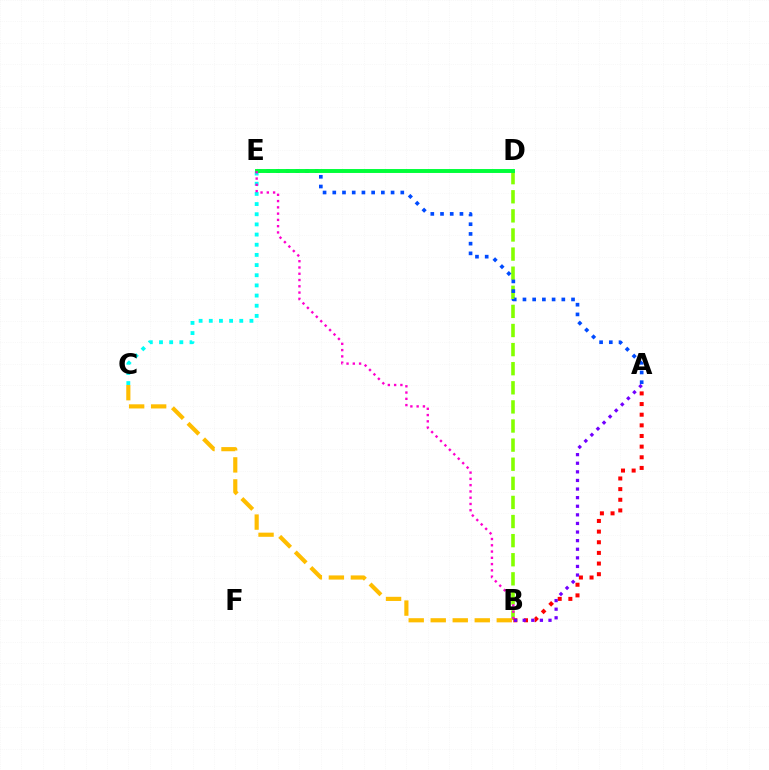{('B', 'D'): [{'color': '#84ff00', 'line_style': 'dashed', 'thickness': 2.6}], ('A', 'E'): [{'color': '#004bff', 'line_style': 'dotted', 'thickness': 2.64}], ('A', 'B'): [{'color': '#ff0000', 'line_style': 'dotted', 'thickness': 2.89}, {'color': '#7200ff', 'line_style': 'dotted', 'thickness': 2.34}], ('C', 'E'): [{'color': '#00fff6', 'line_style': 'dotted', 'thickness': 2.76}], ('D', 'E'): [{'color': '#00ff39', 'line_style': 'solid', 'thickness': 2.82}], ('B', 'E'): [{'color': '#ff00cf', 'line_style': 'dotted', 'thickness': 1.7}], ('B', 'C'): [{'color': '#ffbd00', 'line_style': 'dashed', 'thickness': 2.99}]}